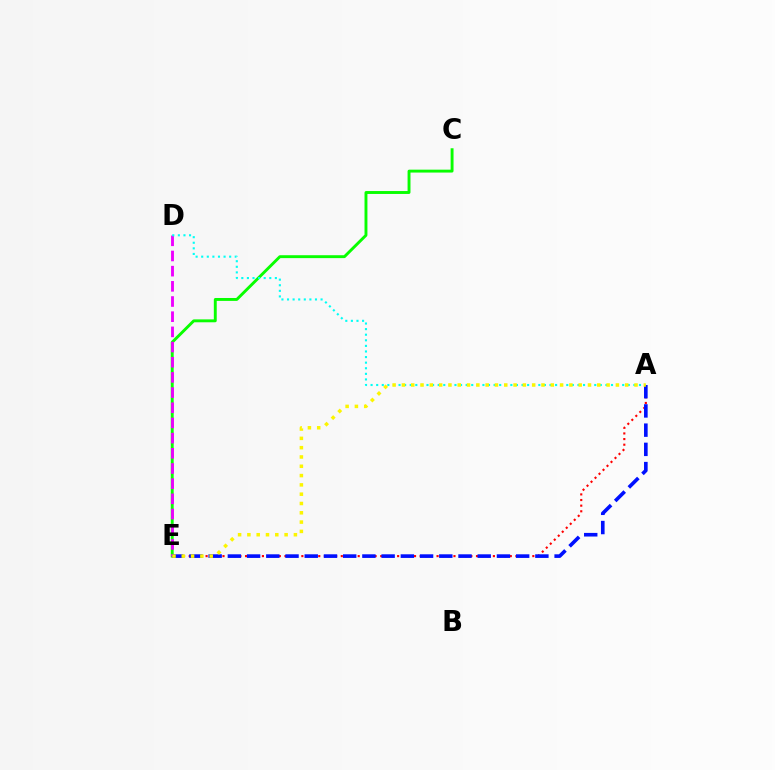{('A', 'E'): [{'color': '#ff0000', 'line_style': 'dotted', 'thickness': 1.53}, {'color': '#0010ff', 'line_style': 'dashed', 'thickness': 2.61}, {'color': '#fcf500', 'line_style': 'dotted', 'thickness': 2.53}], ('C', 'E'): [{'color': '#08ff00', 'line_style': 'solid', 'thickness': 2.09}], ('D', 'E'): [{'color': '#ee00ff', 'line_style': 'dashed', 'thickness': 2.06}], ('A', 'D'): [{'color': '#00fff6', 'line_style': 'dotted', 'thickness': 1.52}]}